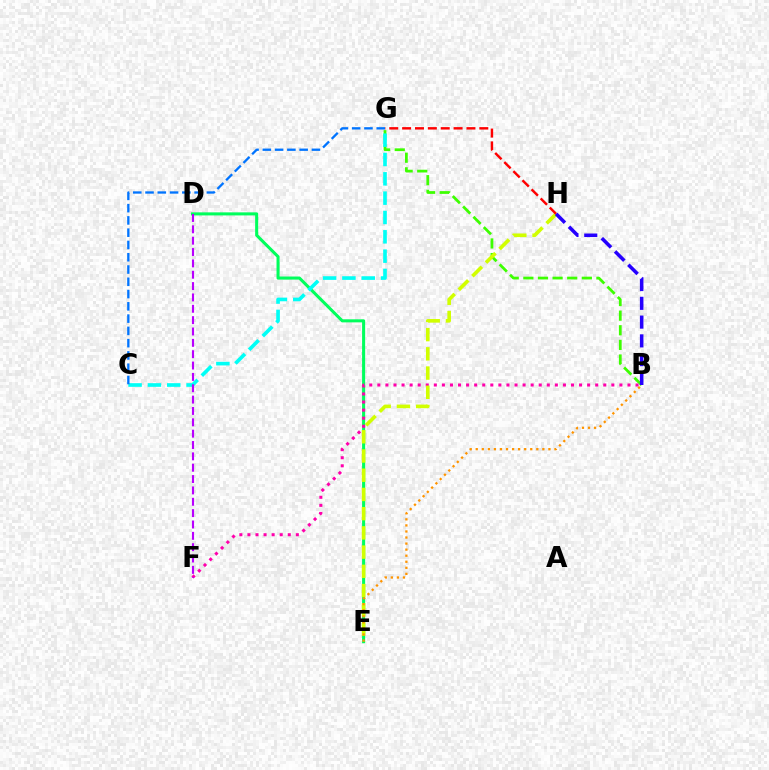{('B', 'G'): [{'color': '#3dff00', 'line_style': 'dashed', 'thickness': 1.99}], ('D', 'E'): [{'color': '#00ff5c', 'line_style': 'solid', 'thickness': 2.2}], ('B', 'F'): [{'color': '#ff00ac', 'line_style': 'dotted', 'thickness': 2.19}], ('E', 'H'): [{'color': '#d1ff00', 'line_style': 'dashed', 'thickness': 2.61}], ('G', 'H'): [{'color': '#ff0000', 'line_style': 'dashed', 'thickness': 1.75}], ('C', 'G'): [{'color': '#00fff6', 'line_style': 'dashed', 'thickness': 2.63}, {'color': '#0074ff', 'line_style': 'dashed', 'thickness': 1.67}], ('B', 'H'): [{'color': '#2500ff', 'line_style': 'dashed', 'thickness': 2.55}], ('D', 'F'): [{'color': '#b900ff', 'line_style': 'dashed', 'thickness': 1.54}], ('B', 'E'): [{'color': '#ff9400', 'line_style': 'dotted', 'thickness': 1.65}]}